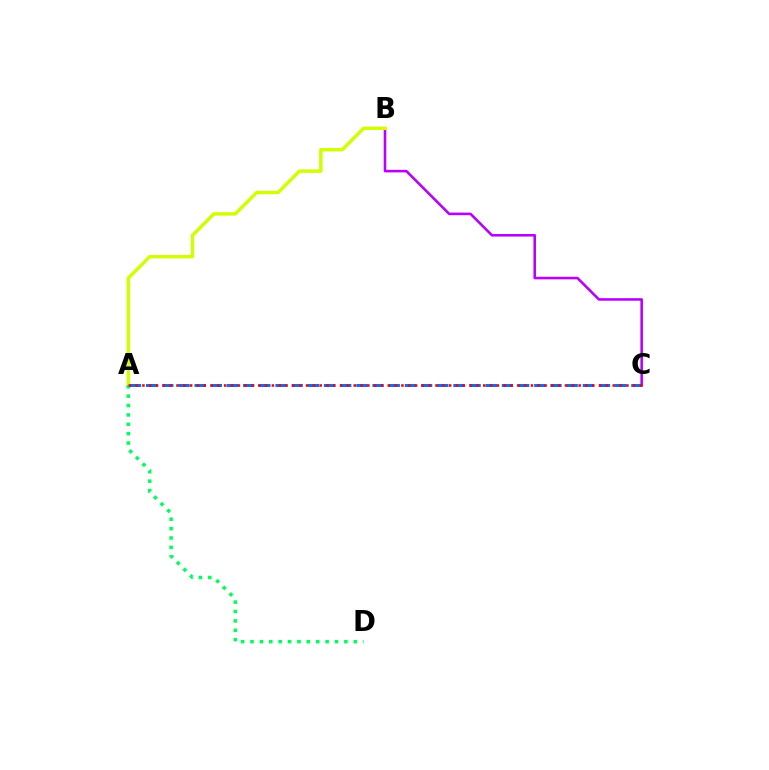{('A', 'C'): [{'color': '#0074ff', 'line_style': 'dashed', 'thickness': 2.2}, {'color': '#ff0000', 'line_style': 'dotted', 'thickness': 1.85}], ('B', 'C'): [{'color': '#b900ff', 'line_style': 'solid', 'thickness': 1.86}], ('A', 'B'): [{'color': '#d1ff00', 'line_style': 'solid', 'thickness': 2.48}], ('A', 'D'): [{'color': '#00ff5c', 'line_style': 'dotted', 'thickness': 2.55}]}